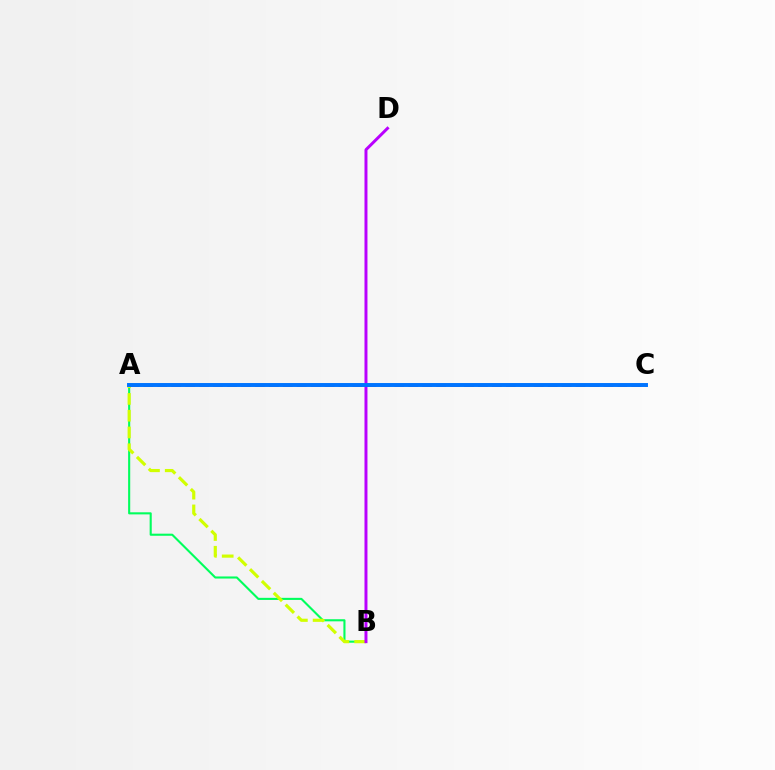{('A', 'B'): [{'color': '#00ff5c', 'line_style': 'solid', 'thickness': 1.51}, {'color': '#d1ff00', 'line_style': 'dashed', 'thickness': 2.28}], ('B', 'D'): [{'color': '#b900ff', 'line_style': 'solid', 'thickness': 2.14}], ('A', 'C'): [{'color': '#ff0000', 'line_style': 'dashed', 'thickness': 1.89}, {'color': '#0074ff', 'line_style': 'solid', 'thickness': 2.83}]}